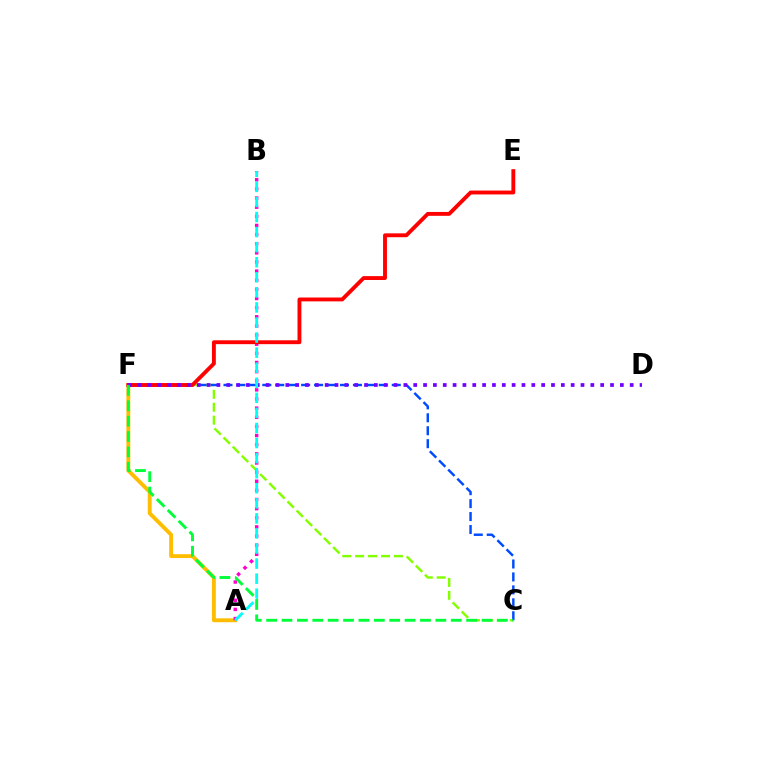{('A', 'F'): [{'color': '#ffbd00', 'line_style': 'solid', 'thickness': 2.8}], ('C', 'F'): [{'color': '#84ff00', 'line_style': 'dashed', 'thickness': 1.75}, {'color': '#004bff', 'line_style': 'dashed', 'thickness': 1.76}, {'color': '#00ff39', 'line_style': 'dashed', 'thickness': 2.09}], ('A', 'B'): [{'color': '#ff00cf', 'line_style': 'dotted', 'thickness': 2.48}, {'color': '#00fff6', 'line_style': 'dashed', 'thickness': 2.05}], ('E', 'F'): [{'color': '#ff0000', 'line_style': 'solid', 'thickness': 2.79}], ('D', 'F'): [{'color': '#7200ff', 'line_style': 'dotted', 'thickness': 2.67}]}